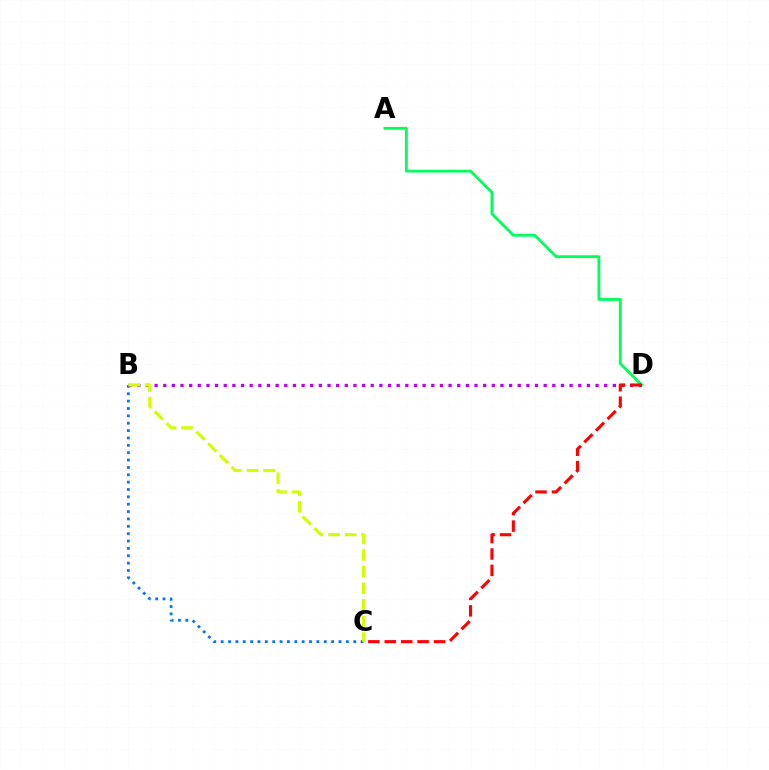{('A', 'D'): [{'color': '#00ff5c', 'line_style': 'solid', 'thickness': 2.04}], ('B', 'C'): [{'color': '#0074ff', 'line_style': 'dotted', 'thickness': 2.0}, {'color': '#d1ff00', 'line_style': 'dashed', 'thickness': 2.26}], ('B', 'D'): [{'color': '#b900ff', 'line_style': 'dotted', 'thickness': 2.35}], ('C', 'D'): [{'color': '#ff0000', 'line_style': 'dashed', 'thickness': 2.23}]}